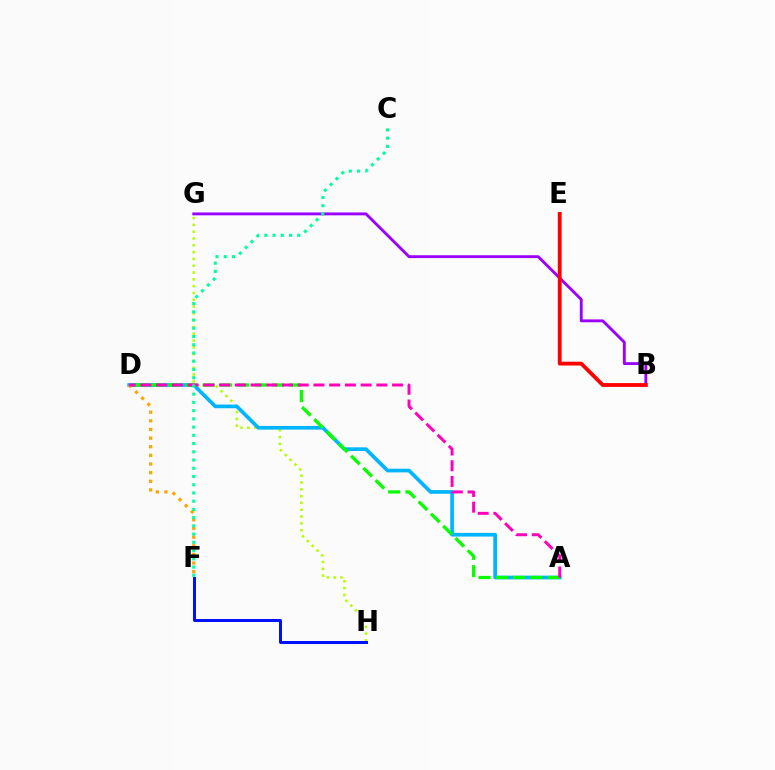{('G', 'H'): [{'color': '#b3ff00', 'line_style': 'dotted', 'thickness': 1.85}], ('A', 'D'): [{'color': '#00b5ff', 'line_style': 'solid', 'thickness': 2.65}, {'color': '#08ff00', 'line_style': 'dashed', 'thickness': 2.35}, {'color': '#ff00bd', 'line_style': 'dashed', 'thickness': 2.14}], ('F', 'H'): [{'color': '#0010ff', 'line_style': 'solid', 'thickness': 2.15}], ('D', 'F'): [{'color': '#ffa500', 'line_style': 'dotted', 'thickness': 2.35}], ('B', 'G'): [{'color': '#9b00ff', 'line_style': 'solid', 'thickness': 2.07}], ('C', 'F'): [{'color': '#00ff9d', 'line_style': 'dotted', 'thickness': 2.24}], ('B', 'E'): [{'color': '#ff0000', 'line_style': 'solid', 'thickness': 2.75}]}